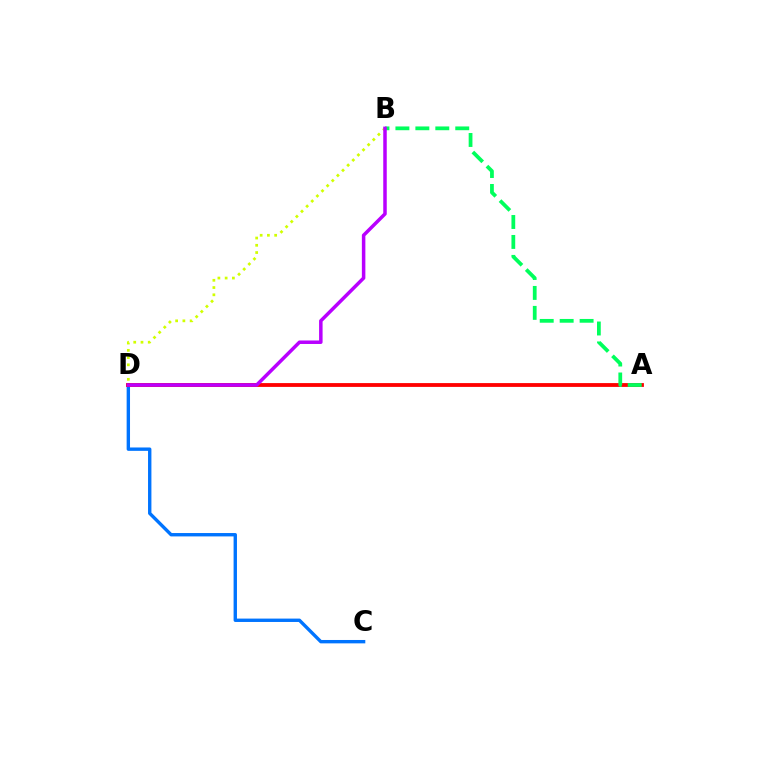{('C', 'D'): [{'color': '#0074ff', 'line_style': 'solid', 'thickness': 2.43}], ('A', 'D'): [{'color': '#ff0000', 'line_style': 'solid', 'thickness': 2.74}], ('A', 'B'): [{'color': '#00ff5c', 'line_style': 'dashed', 'thickness': 2.71}], ('B', 'D'): [{'color': '#d1ff00', 'line_style': 'dotted', 'thickness': 1.97}, {'color': '#b900ff', 'line_style': 'solid', 'thickness': 2.52}]}